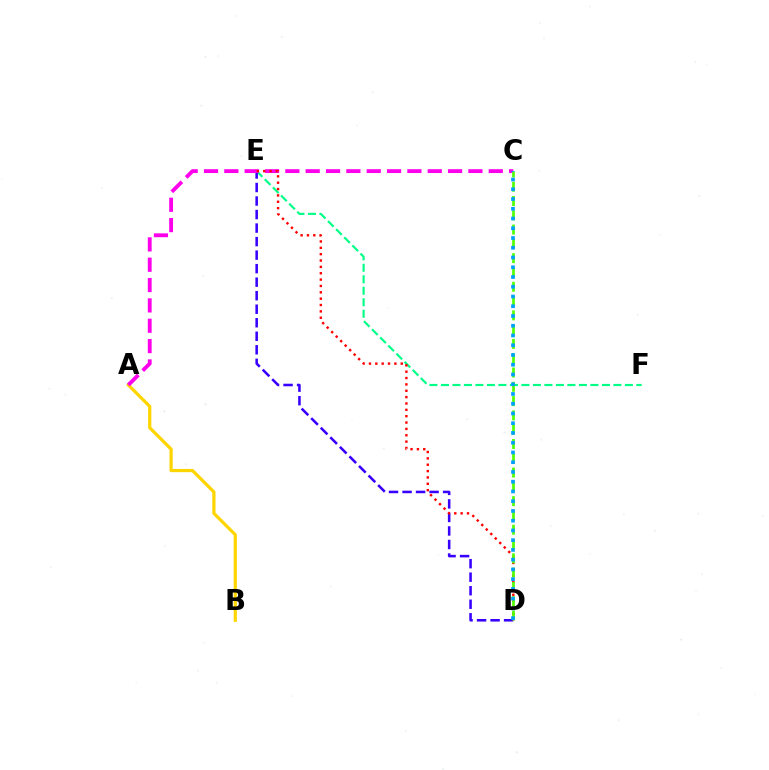{('A', 'B'): [{'color': '#ffd500', 'line_style': 'solid', 'thickness': 2.32}], ('E', 'F'): [{'color': '#00ff86', 'line_style': 'dashed', 'thickness': 1.56}], ('D', 'E'): [{'color': '#3700ff', 'line_style': 'dashed', 'thickness': 1.84}, {'color': '#ff0000', 'line_style': 'dotted', 'thickness': 1.73}], ('A', 'C'): [{'color': '#ff00ed', 'line_style': 'dashed', 'thickness': 2.76}], ('C', 'D'): [{'color': '#4fff00', 'line_style': 'dashed', 'thickness': 1.94}, {'color': '#009eff', 'line_style': 'dotted', 'thickness': 2.65}]}